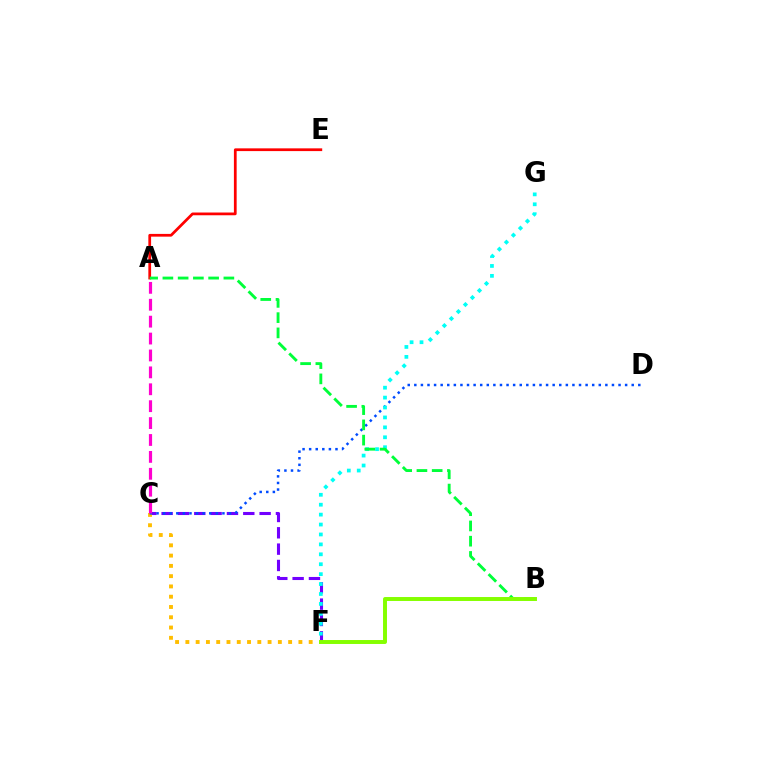{('A', 'E'): [{'color': '#ff0000', 'line_style': 'solid', 'thickness': 1.98}], ('C', 'F'): [{'color': '#7200ff', 'line_style': 'dashed', 'thickness': 2.22}, {'color': '#ffbd00', 'line_style': 'dotted', 'thickness': 2.79}], ('C', 'D'): [{'color': '#004bff', 'line_style': 'dotted', 'thickness': 1.79}], ('F', 'G'): [{'color': '#00fff6', 'line_style': 'dotted', 'thickness': 2.7}], ('A', 'C'): [{'color': '#ff00cf', 'line_style': 'dashed', 'thickness': 2.3}], ('A', 'B'): [{'color': '#00ff39', 'line_style': 'dashed', 'thickness': 2.07}], ('B', 'F'): [{'color': '#84ff00', 'line_style': 'solid', 'thickness': 2.84}]}